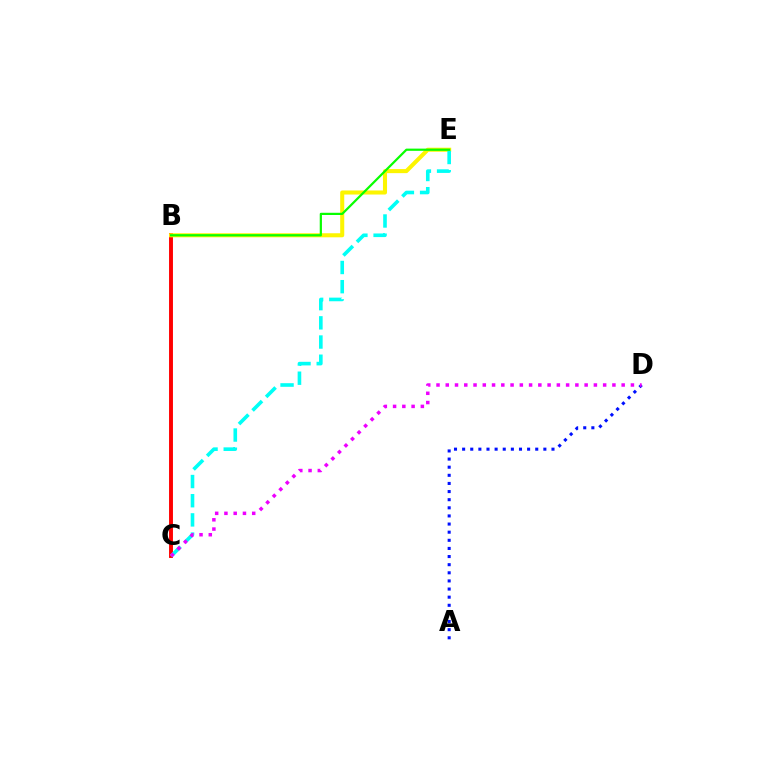{('B', 'C'): [{'color': '#ff0000', 'line_style': 'solid', 'thickness': 2.81}], ('B', 'E'): [{'color': '#fcf500', 'line_style': 'solid', 'thickness': 2.92}, {'color': '#08ff00', 'line_style': 'solid', 'thickness': 1.6}], ('C', 'E'): [{'color': '#00fff6', 'line_style': 'dashed', 'thickness': 2.61}], ('A', 'D'): [{'color': '#0010ff', 'line_style': 'dotted', 'thickness': 2.21}], ('C', 'D'): [{'color': '#ee00ff', 'line_style': 'dotted', 'thickness': 2.52}]}